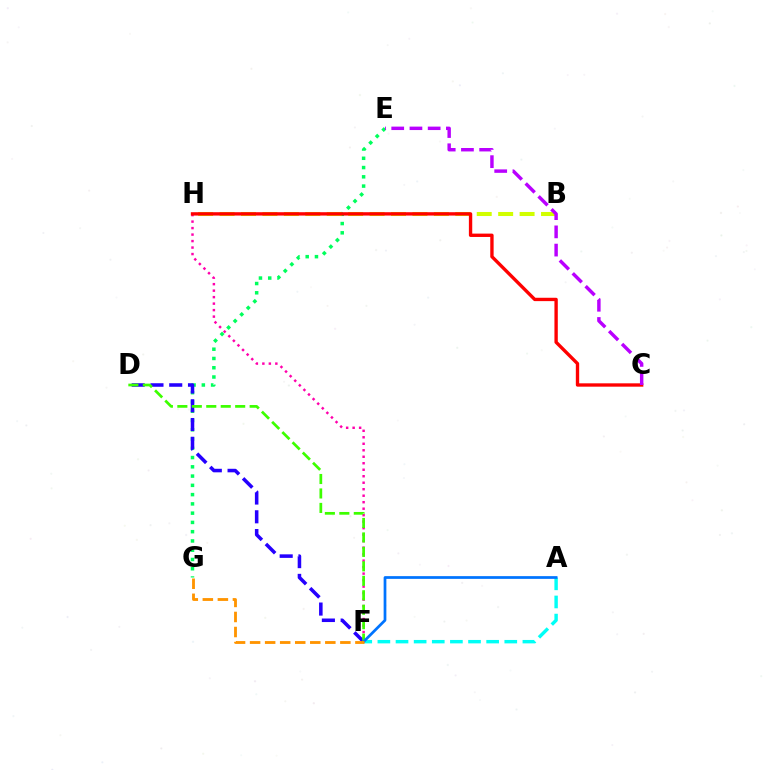{('E', 'G'): [{'color': '#00ff5c', 'line_style': 'dotted', 'thickness': 2.52}], ('B', 'H'): [{'color': '#d1ff00', 'line_style': 'dashed', 'thickness': 2.91}], ('F', 'H'): [{'color': '#ff00ac', 'line_style': 'dotted', 'thickness': 1.76}], ('C', 'H'): [{'color': '#ff0000', 'line_style': 'solid', 'thickness': 2.42}], ('D', 'F'): [{'color': '#2500ff', 'line_style': 'dashed', 'thickness': 2.55}, {'color': '#3dff00', 'line_style': 'dashed', 'thickness': 1.96}], ('C', 'E'): [{'color': '#b900ff', 'line_style': 'dashed', 'thickness': 2.48}], ('A', 'F'): [{'color': '#00fff6', 'line_style': 'dashed', 'thickness': 2.46}, {'color': '#0074ff', 'line_style': 'solid', 'thickness': 1.97}], ('F', 'G'): [{'color': '#ff9400', 'line_style': 'dashed', 'thickness': 2.04}]}